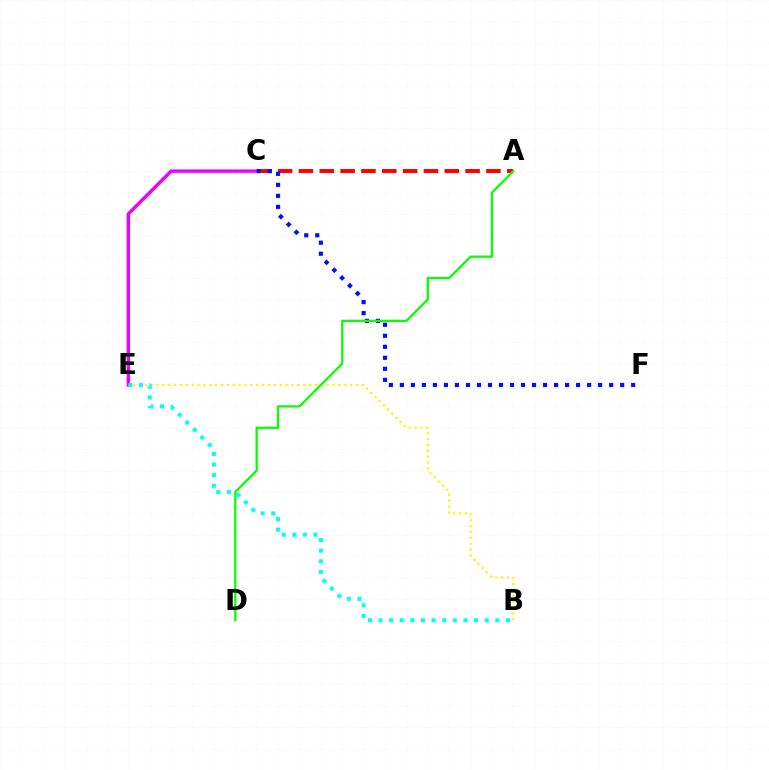{('B', 'E'): [{'color': '#fcf500', 'line_style': 'dotted', 'thickness': 1.59}, {'color': '#00fff6', 'line_style': 'dotted', 'thickness': 2.88}], ('A', 'C'): [{'color': '#ff0000', 'line_style': 'dashed', 'thickness': 2.83}], ('C', 'E'): [{'color': '#ee00ff', 'line_style': 'solid', 'thickness': 2.44}], ('C', 'F'): [{'color': '#0010ff', 'line_style': 'dotted', 'thickness': 2.99}], ('A', 'D'): [{'color': '#08ff00', 'line_style': 'solid', 'thickness': 1.63}]}